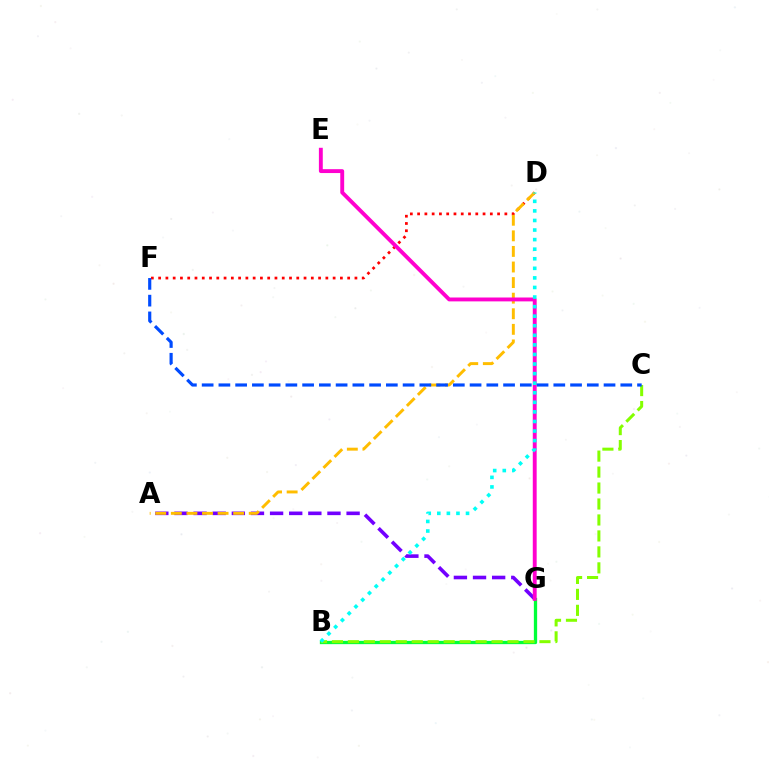{('A', 'G'): [{'color': '#7200ff', 'line_style': 'dashed', 'thickness': 2.6}], ('B', 'G'): [{'color': '#00ff39', 'line_style': 'solid', 'thickness': 2.37}], ('B', 'C'): [{'color': '#84ff00', 'line_style': 'dashed', 'thickness': 2.17}], ('D', 'F'): [{'color': '#ff0000', 'line_style': 'dotted', 'thickness': 1.98}], ('A', 'D'): [{'color': '#ffbd00', 'line_style': 'dashed', 'thickness': 2.12}], ('E', 'G'): [{'color': '#ff00cf', 'line_style': 'solid', 'thickness': 2.79}], ('B', 'D'): [{'color': '#00fff6', 'line_style': 'dotted', 'thickness': 2.6}], ('C', 'F'): [{'color': '#004bff', 'line_style': 'dashed', 'thickness': 2.27}]}